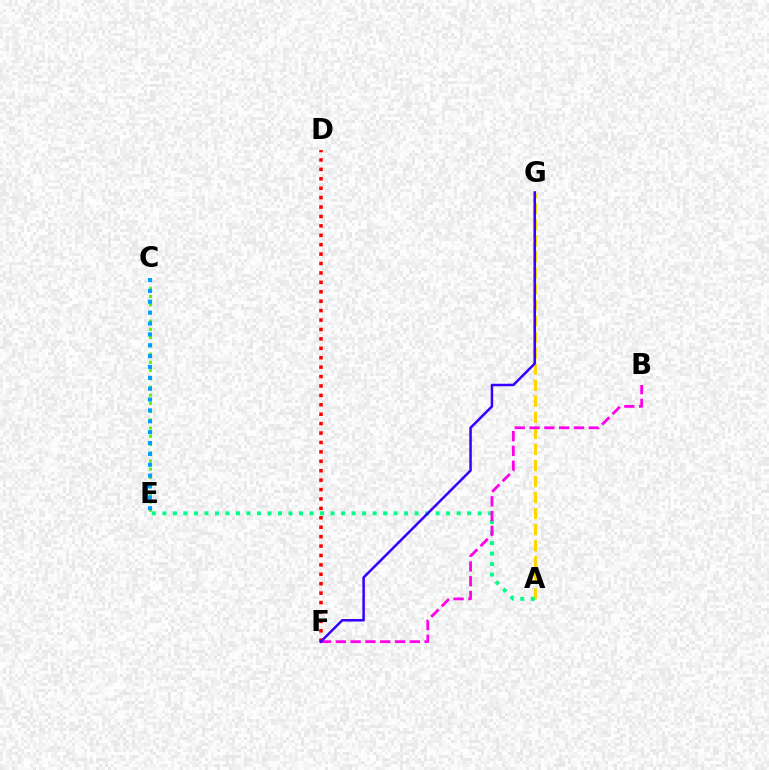{('A', 'G'): [{'color': '#ffd500', 'line_style': 'dashed', 'thickness': 2.18}], ('D', 'F'): [{'color': '#ff0000', 'line_style': 'dotted', 'thickness': 2.56}], ('C', 'E'): [{'color': '#4fff00', 'line_style': 'dotted', 'thickness': 2.23}, {'color': '#009eff', 'line_style': 'dotted', 'thickness': 2.95}], ('A', 'E'): [{'color': '#00ff86', 'line_style': 'dotted', 'thickness': 2.86}], ('B', 'F'): [{'color': '#ff00ed', 'line_style': 'dashed', 'thickness': 2.01}], ('F', 'G'): [{'color': '#3700ff', 'line_style': 'solid', 'thickness': 1.82}]}